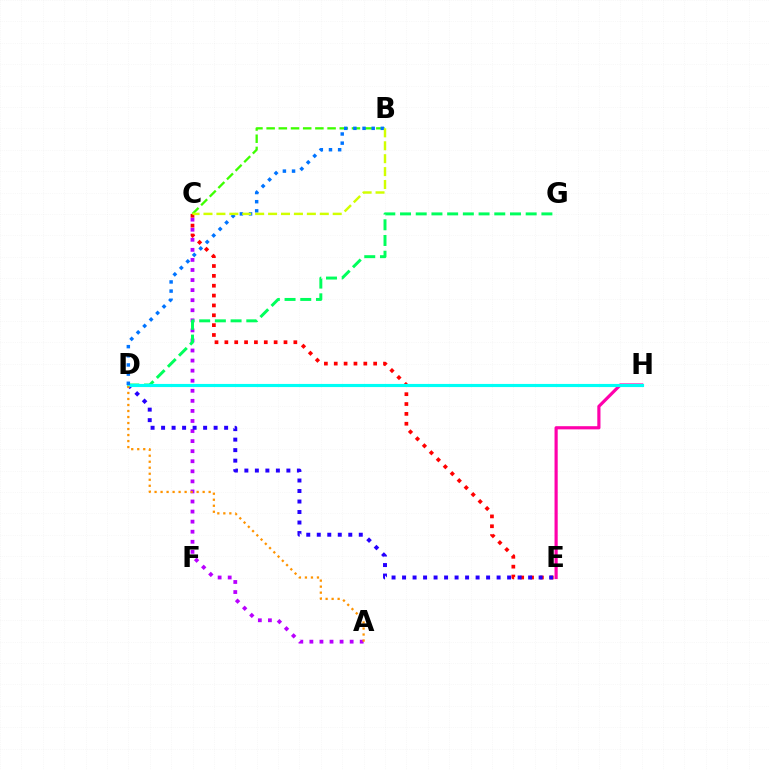{('E', 'H'): [{'color': '#ff00ac', 'line_style': 'solid', 'thickness': 2.28}], ('A', 'C'): [{'color': '#b900ff', 'line_style': 'dotted', 'thickness': 2.73}], ('D', 'G'): [{'color': '#00ff5c', 'line_style': 'dashed', 'thickness': 2.13}], ('C', 'E'): [{'color': '#ff0000', 'line_style': 'dotted', 'thickness': 2.68}], ('D', 'E'): [{'color': '#2500ff', 'line_style': 'dotted', 'thickness': 2.85}], ('D', 'H'): [{'color': '#00fff6', 'line_style': 'solid', 'thickness': 2.26}], ('B', 'C'): [{'color': '#3dff00', 'line_style': 'dashed', 'thickness': 1.66}, {'color': '#d1ff00', 'line_style': 'dashed', 'thickness': 1.76}], ('A', 'D'): [{'color': '#ff9400', 'line_style': 'dotted', 'thickness': 1.63}], ('B', 'D'): [{'color': '#0074ff', 'line_style': 'dotted', 'thickness': 2.49}]}